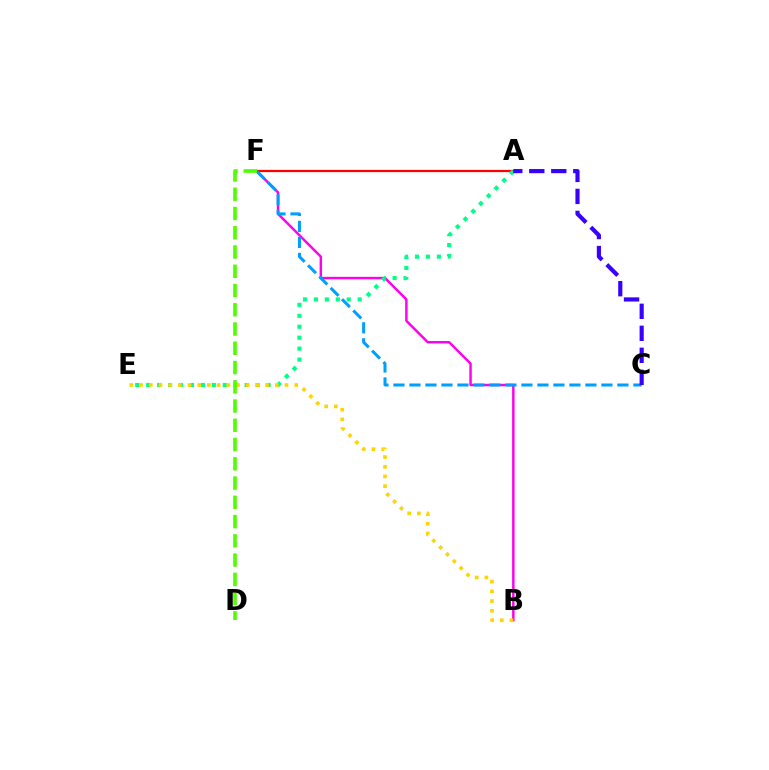{('B', 'F'): [{'color': '#ff00ed', 'line_style': 'solid', 'thickness': 1.76}], ('A', 'F'): [{'color': '#ff0000', 'line_style': 'solid', 'thickness': 1.62}], ('A', 'E'): [{'color': '#00ff86', 'line_style': 'dotted', 'thickness': 2.97}], ('B', 'E'): [{'color': '#ffd500', 'line_style': 'dotted', 'thickness': 2.63}], ('C', 'F'): [{'color': '#009eff', 'line_style': 'dashed', 'thickness': 2.17}], ('D', 'F'): [{'color': '#4fff00', 'line_style': 'dashed', 'thickness': 2.62}], ('A', 'C'): [{'color': '#3700ff', 'line_style': 'dashed', 'thickness': 2.99}]}